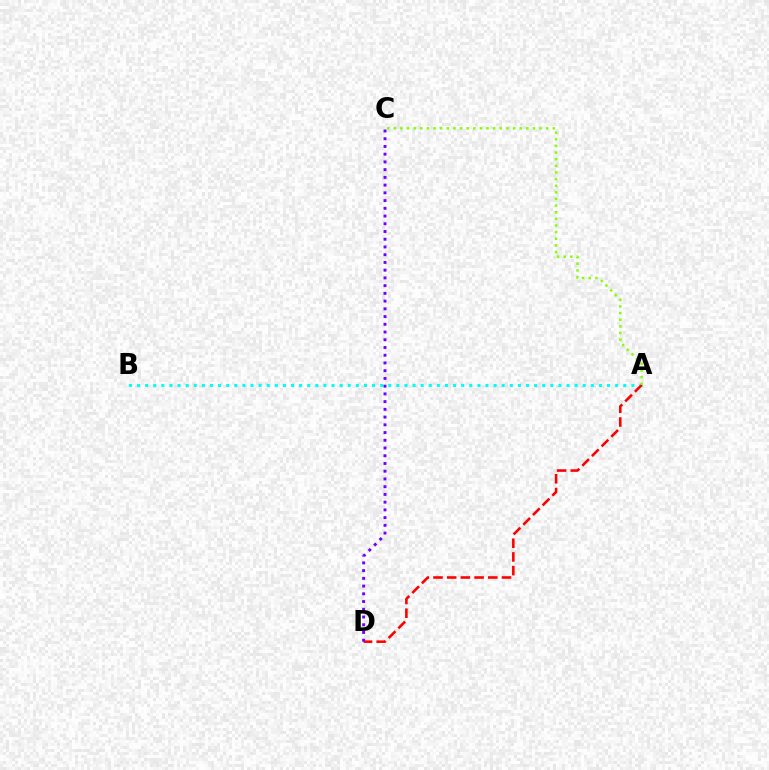{('A', 'B'): [{'color': '#00fff6', 'line_style': 'dotted', 'thickness': 2.2}], ('A', 'D'): [{'color': '#ff0000', 'line_style': 'dashed', 'thickness': 1.86}], ('C', 'D'): [{'color': '#7200ff', 'line_style': 'dotted', 'thickness': 2.1}], ('A', 'C'): [{'color': '#84ff00', 'line_style': 'dotted', 'thickness': 1.8}]}